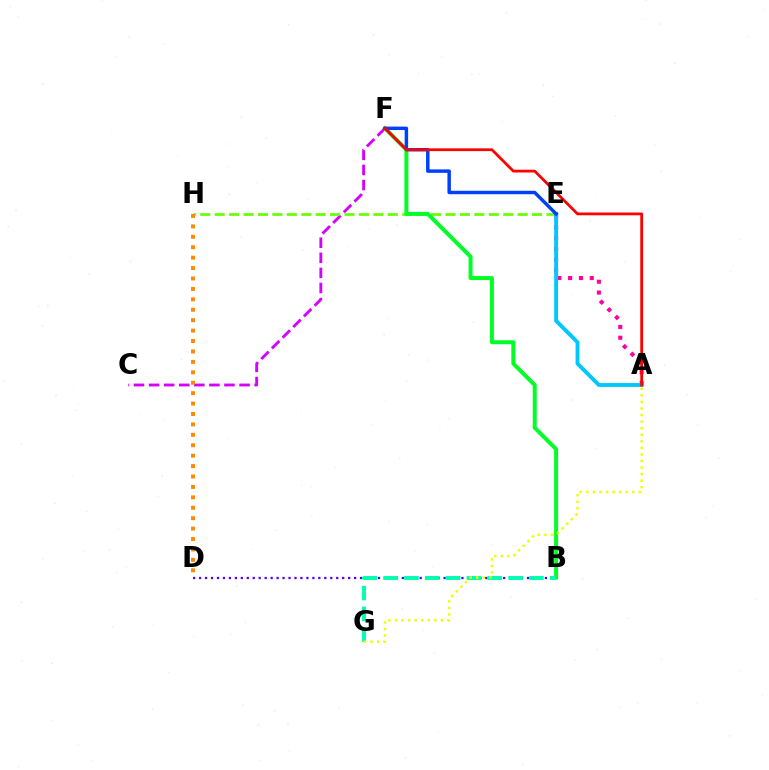{('C', 'F'): [{'color': '#d600ff', 'line_style': 'dashed', 'thickness': 2.05}], ('E', 'H'): [{'color': '#66ff00', 'line_style': 'dashed', 'thickness': 1.96}], ('B', 'F'): [{'color': '#00ff27', 'line_style': 'solid', 'thickness': 2.87}], ('B', 'D'): [{'color': '#4f00ff', 'line_style': 'dotted', 'thickness': 1.62}], ('A', 'E'): [{'color': '#ff00a0', 'line_style': 'dotted', 'thickness': 2.94}, {'color': '#00c7ff', 'line_style': 'solid', 'thickness': 2.8}], ('E', 'F'): [{'color': '#003fff', 'line_style': 'solid', 'thickness': 2.48}], ('D', 'H'): [{'color': '#ff8800', 'line_style': 'dotted', 'thickness': 2.83}], ('A', 'F'): [{'color': '#ff0000', 'line_style': 'solid', 'thickness': 2.0}], ('B', 'G'): [{'color': '#00ffaf', 'line_style': 'dashed', 'thickness': 2.83}], ('A', 'G'): [{'color': '#eeff00', 'line_style': 'dotted', 'thickness': 1.78}]}